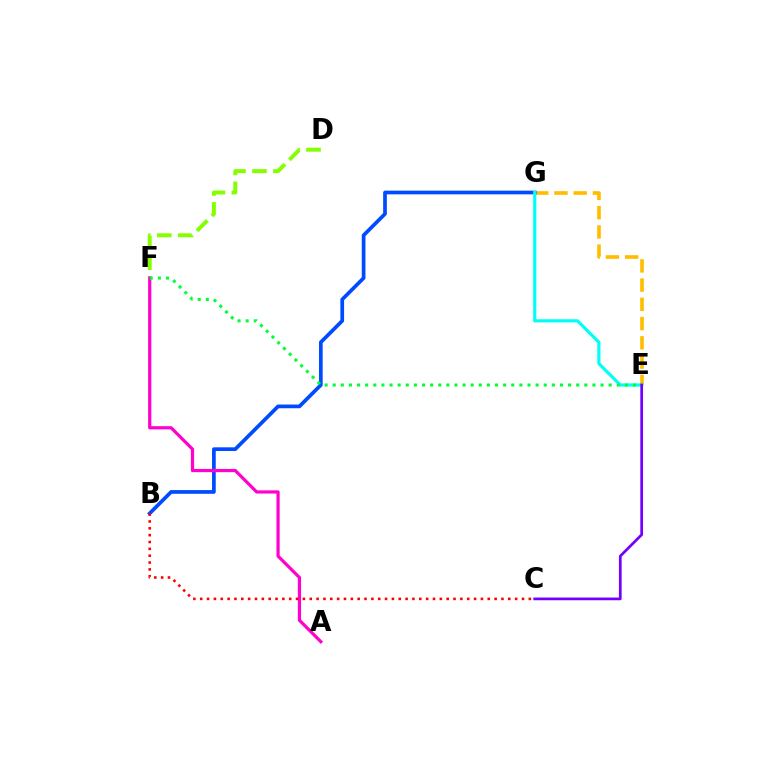{('D', 'F'): [{'color': '#84ff00', 'line_style': 'dashed', 'thickness': 2.85}], ('E', 'G'): [{'color': '#ffbd00', 'line_style': 'dashed', 'thickness': 2.61}, {'color': '#00fff6', 'line_style': 'solid', 'thickness': 2.29}], ('B', 'G'): [{'color': '#004bff', 'line_style': 'solid', 'thickness': 2.67}], ('A', 'F'): [{'color': '#ff00cf', 'line_style': 'solid', 'thickness': 2.31}], ('B', 'C'): [{'color': '#ff0000', 'line_style': 'dotted', 'thickness': 1.86}], ('E', 'F'): [{'color': '#00ff39', 'line_style': 'dotted', 'thickness': 2.21}], ('C', 'E'): [{'color': '#7200ff', 'line_style': 'solid', 'thickness': 1.96}]}